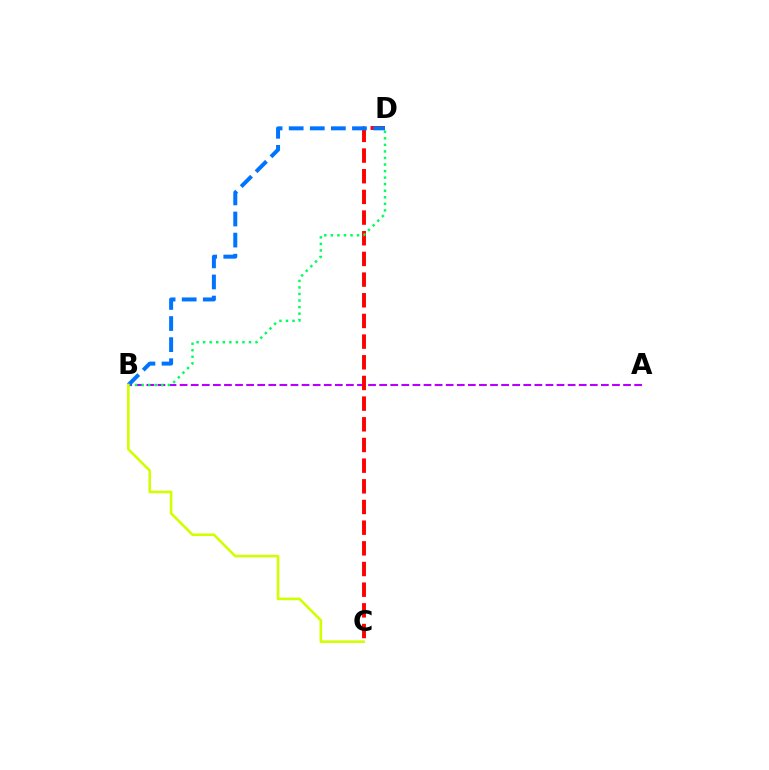{('A', 'B'): [{'color': '#b900ff', 'line_style': 'dashed', 'thickness': 1.51}], ('C', 'D'): [{'color': '#ff0000', 'line_style': 'dashed', 'thickness': 2.81}], ('B', 'D'): [{'color': '#00ff5c', 'line_style': 'dotted', 'thickness': 1.78}, {'color': '#0074ff', 'line_style': 'dashed', 'thickness': 2.86}], ('B', 'C'): [{'color': '#d1ff00', 'line_style': 'solid', 'thickness': 1.88}]}